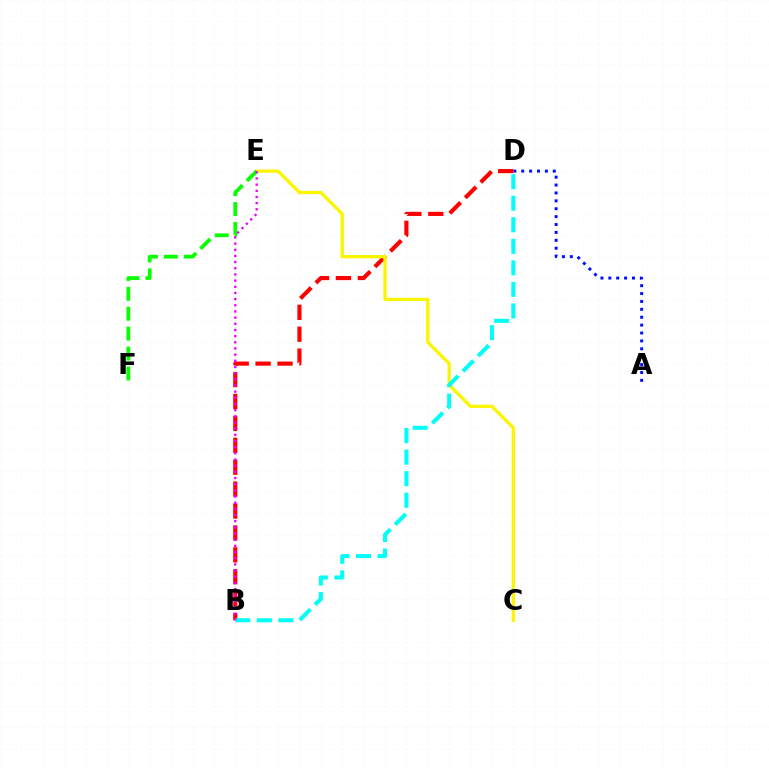{('A', 'D'): [{'color': '#0010ff', 'line_style': 'dotted', 'thickness': 2.14}], ('B', 'D'): [{'color': '#ff0000', 'line_style': 'dashed', 'thickness': 2.98}, {'color': '#00fff6', 'line_style': 'dashed', 'thickness': 2.93}], ('C', 'E'): [{'color': '#fcf500', 'line_style': 'solid', 'thickness': 2.38}], ('E', 'F'): [{'color': '#08ff00', 'line_style': 'dashed', 'thickness': 2.71}], ('B', 'E'): [{'color': '#ee00ff', 'line_style': 'dotted', 'thickness': 1.68}]}